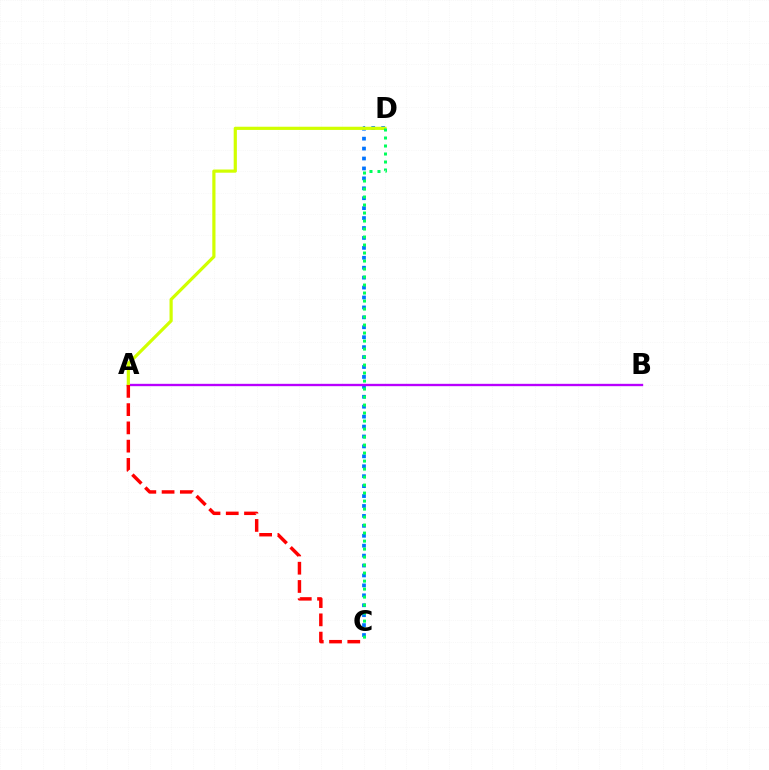{('C', 'D'): [{'color': '#0074ff', 'line_style': 'dotted', 'thickness': 2.7}, {'color': '#00ff5c', 'line_style': 'dotted', 'thickness': 2.17}], ('A', 'B'): [{'color': '#b900ff', 'line_style': 'solid', 'thickness': 1.69}], ('A', 'D'): [{'color': '#d1ff00', 'line_style': 'solid', 'thickness': 2.3}], ('A', 'C'): [{'color': '#ff0000', 'line_style': 'dashed', 'thickness': 2.48}]}